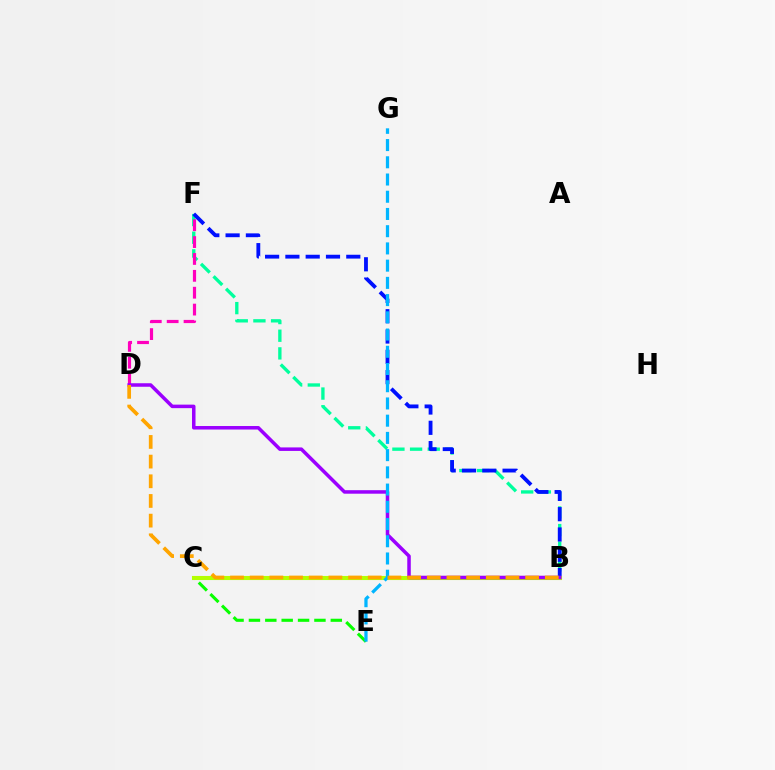{('B', 'F'): [{'color': '#00ff9d', 'line_style': 'dashed', 'thickness': 2.4}, {'color': '#0010ff', 'line_style': 'dashed', 'thickness': 2.76}], ('D', 'F'): [{'color': '#ff00bd', 'line_style': 'dashed', 'thickness': 2.29}], ('C', 'E'): [{'color': '#08ff00', 'line_style': 'dashed', 'thickness': 2.22}], ('B', 'C'): [{'color': '#ff0000', 'line_style': 'solid', 'thickness': 1.75}, {'color': '#b3ff00', 'line_style': 'solid', 'thickness': 2.94}], ('B', 'D'): [{'color': '#9b00ff', 'line_style': 'solid', 'thickness': 2.53}, {'color': '#ffa500', 'line_style': 'dashed', 'thickness': 2.67}], ('E', 'G'): [{'color': '#00b5ff', 'line_style': 'dashed', 'thickness': 2.34}]}